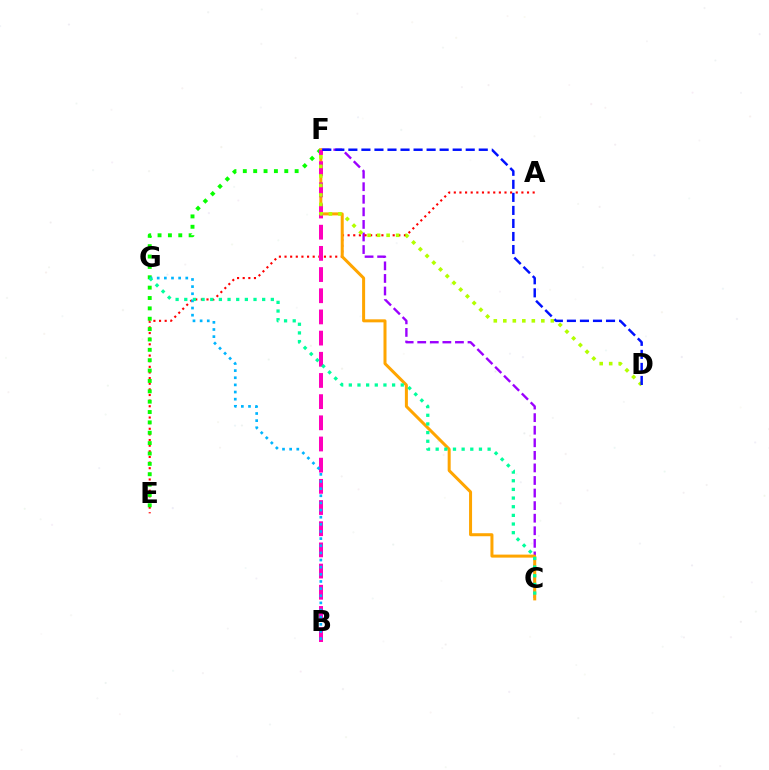{('C', 'F'): [{'color': '#9b00ff', 'line_style': 'dashed', 'thickness': 1.71}, {'color': '#ffa500', 'line_style': 'solid', 'thickness': 2.17}], ('A', 'E'): [{'color': '#ff0000', 'line_style': 'dotted', 'thickness': 1.53}], ('E', 'F'): [{'color': '#08ff00', 'line_style': 'dotted', 'thickness': 2.82}], ('B', 'F'): [{'color': '#ff00bd', 'line_style': 'dashed', 'thickness': 2.88}], ('B', 'G'): [{'color': '#00b5ff', 'line_style': 'dotted', 'thickness': 1.94}], ('C', 'G'): [{'color': '#00ff9d', 'line_style': 'dotted', 'thickness': 2.35}], ('D', 'F'): [{'color': '#b3ff00', 'line_style': 'dotted', 'thickness': 2.58}, {'color': '#0010ff', 'line_style': 'dashed', 'thickness': 1.77}]}